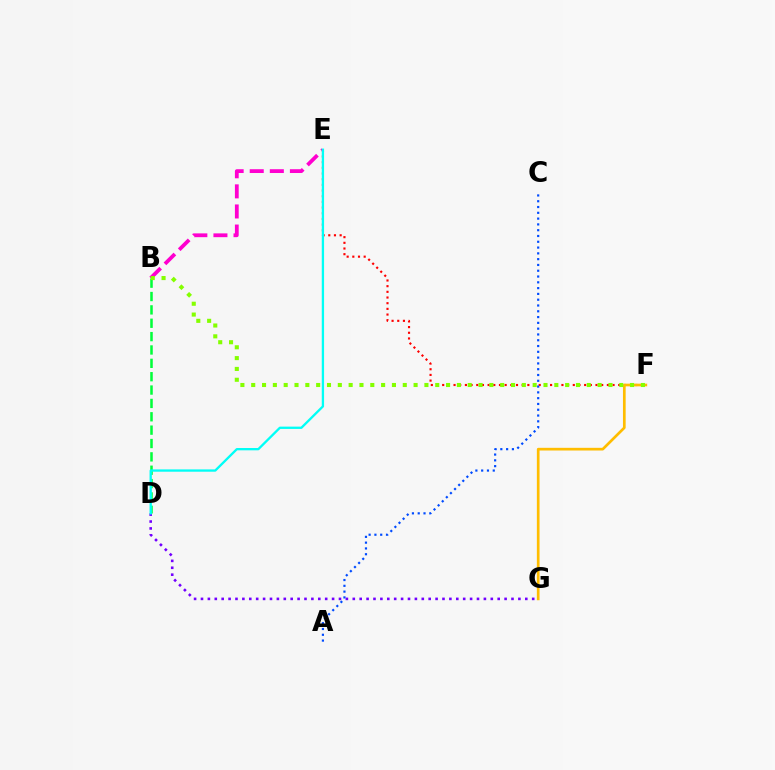{('E', 'F'): [{'color': '#ff0000', 'line_style': 'dotted', 'thickness': 1.54}], ('B', 'E'): [{'color': '#ff00cf', 'line_style': 'dashed', 'thickness': 2.73}], ('B', 'D'): [{'color': '#00ff39', 'line_style': 'dashed', 'thickness': 1.82}], ('A', 'C'): [{'color': '#004bff', 'line_style': 'dotted', 'thickness': 1.57}], ('F', 'G'): [{'color': '#ffbd00', 'line_style': 'solid', 'thickness': 1.94}], ('D', 'G'): [{'color': '#7200ff', 'line_style': 'dotted', 'thickness': 1.87}], ('D', 'E'): [{'color': '#00fff6', 'line_style': 'solid', 'thickness': 1.67}], ('B', 'F'): [{'color': '#84ff00', 'line_style': 'dotted', 'thickness': 2.94}]}